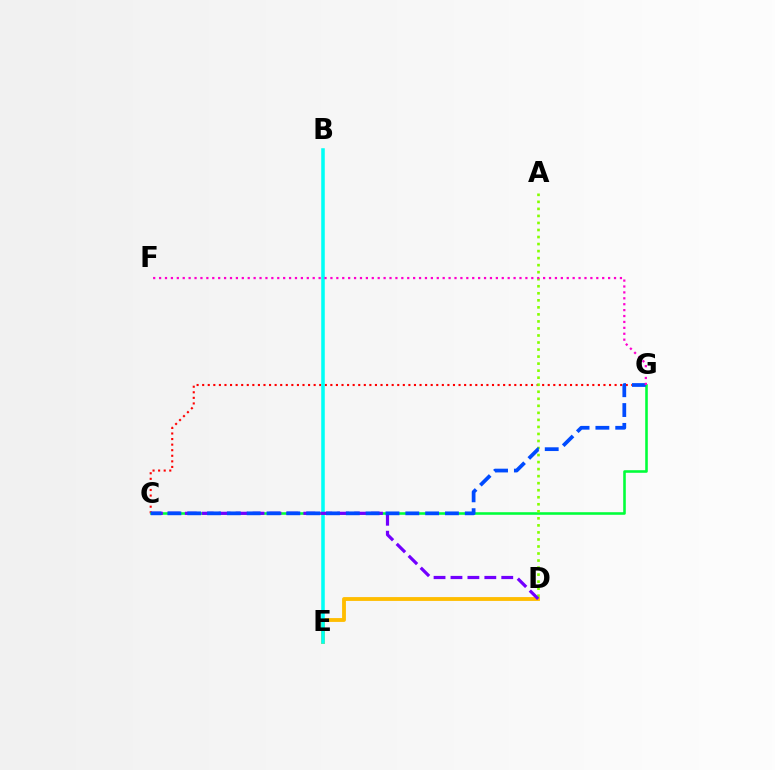{('D', 'E'): [{'color': '#ffbd00', 'line_style': 'solid', 'thickness': 2.76}], ('C', 'G'): [{'color': '#ff0000', 'line_style': 'dotted', 'thickness': 1.51}, {'color': '#00ff39', 'line_style': 'solid', 'thickness': 1.86}, {'color': '#004bff', 'line_style': 'dashed', 'thickness': 2.69}], ('B', 'E'): [{'color': '#00fff6', 'line_style': 'solid', 'thickness': 2.56}], ('A', 'D'): [{'color': '#84ff00', 'line_style': 'dotted', 'thickness': 1.91}], ('C', 'D'): [{'color': '#7200ff', 'line_style': 'dashed', 'thickness': 2.3}], ('F', 'G'): [{'color': '#ff00cf', 'line_style': 'dotted', 'thickness': 1.61}]}